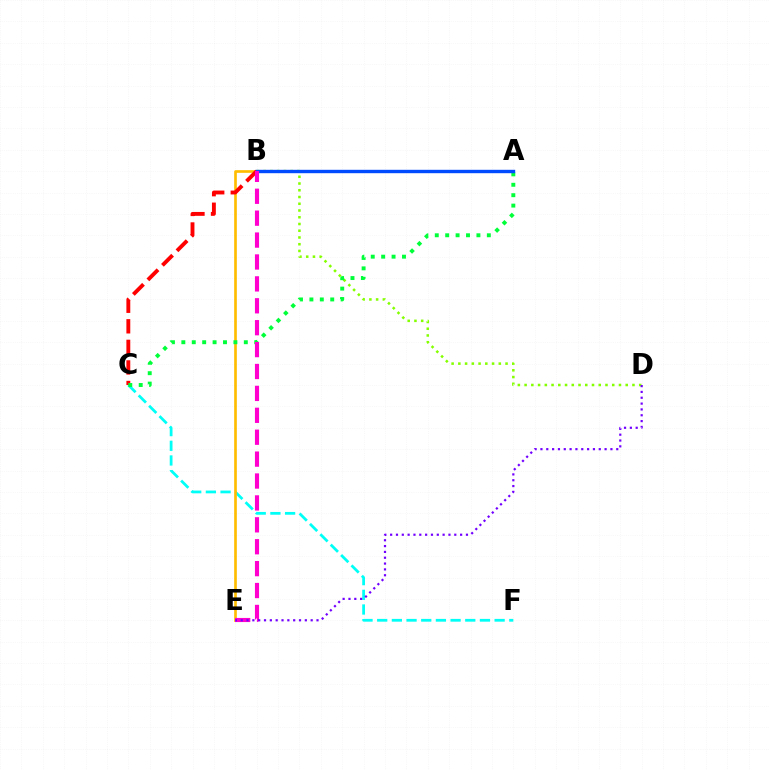{('C', 'F'): [{'color': '#00fff6', 'line_style': 'dashed', 'thickness': 1.99}], ('B', 'E'): [{'color': '#ffbd00', 'line_style': 'solid', 'thickness': 1.92}, {'color': '#ff00cf', 'line_style': 'dashed', 'thickness': 2.98}], ('B', 'C'): [{'color': '#ff0000', 'line_style': 'dashed', 'thickness': 2.79}], ('B', 'D'): [{'color': '#84ff00', 'line_style': 'dotted', 'thickness': 1.83}], ('A', 'C'): [{'color': '#00ff39', 'line_style': 'dotted', 'thickness': 2.83}], ('A', 'B'): [{'color': '#004bff', 'line_style': 'solid', 'thickness': 2.45}], ('D', 'E'): [{'color': '#7200ff', 'line_style': 'dotted', 'thickness': 1.58}]}